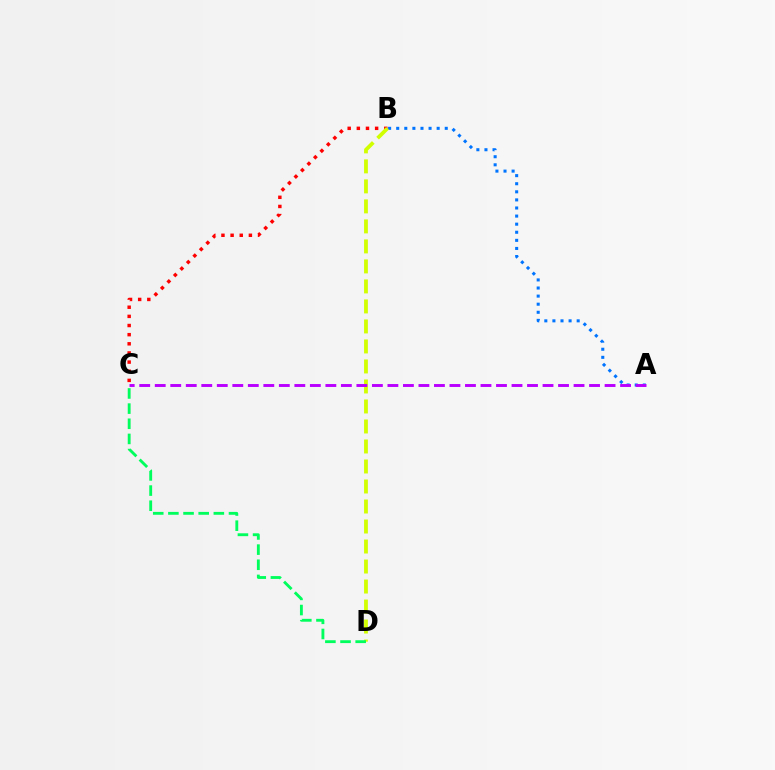{('B', 'C'): [{'color': '#ff0000', 'line_style': 'dotted', 'thickness': 2.48}], ('A', 'B'): [{'color': '#0074ff', 'line_style': 'dotted', 'thickness': 2.2}], ('B', 'D'): [{'color': '#d1ff00', 'line_style': 'dashed', 'thickness': 2.72}], ('C', 'D'): [{'color': '#00ff5c', 'line_style': 'dashed', 'thickness': 2.06}], ('A', 'C'): [{'color': '#b900ff', 'line_style': 'dashed', 'thickness': 2.11}]}